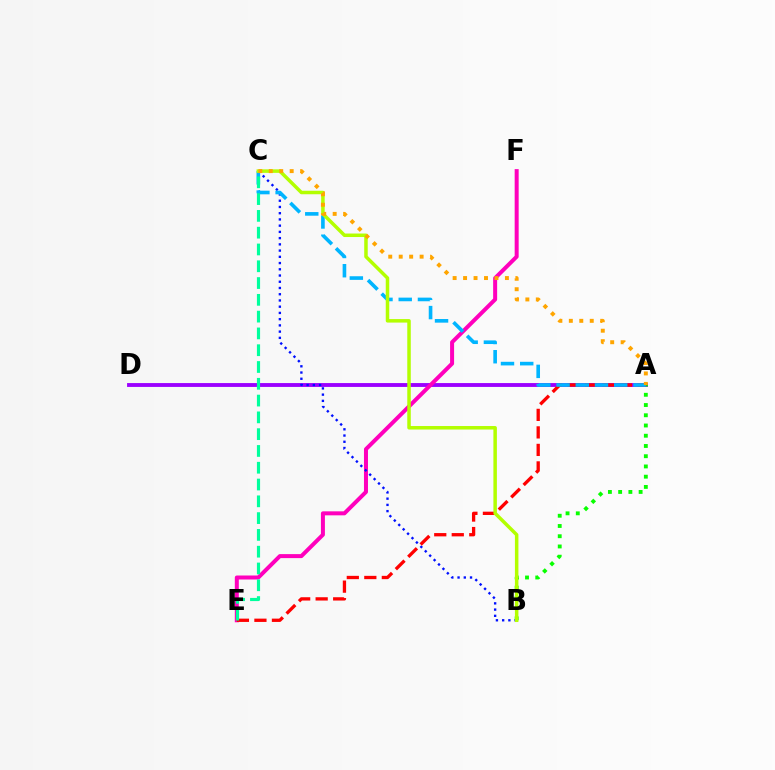{('A', 'D'): [{'color': '#9b00ff', 'line_style': 'solid', 'thickness': 2.78}], ('E', 'F'): [{'color': '#ff00bd', 'line_style': 'solid', 'thickness': 2.88}], ('B', 'C'): [{'color': '#0010ff', 'line_style': 'dotted', 'thickness': 1.69}, {'color': '#b3ff00', 'line_style': 'solid', 'thickness': 2.52}], ('A', 'B'): [{'color': '#08ff00', 'line_style': 'dotted', 'thickness': 2.78}], ('A', 'E'): [{'color': '#ff0000', 'line_style': 'dashed', 'thickness': 2.38}], ('A', 'C'): [{'color': '#00b5ff', 'line_style': 'dashed', 'thickness': 2.61}, {'color': '#ffa500', 'line_style': 'dotted', 'thickness': 2.84}], ('C', 'E'): [{'color': '#00ff9d', 'line_style': 'dashed', 'thickness': 2.28}]}